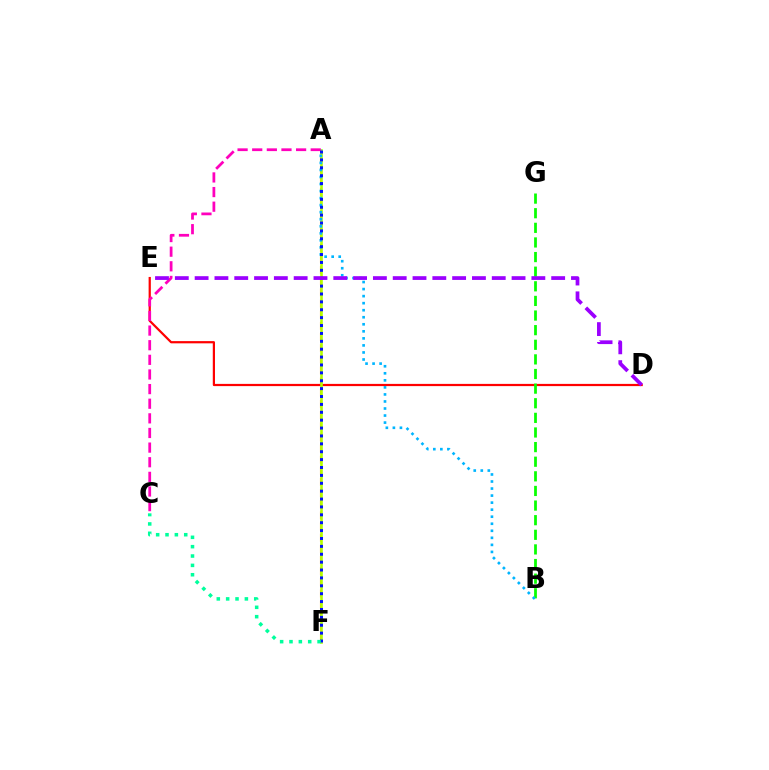{('A', 'F'): [{'color': '#ffa500', 'line_style': 'dashed', 'thickness': 1.52}, {'color': '#b3ff00', 'line_style': 'solid', 'thickness': 1.88}, {'color': '#0010ff', 'line_style': 'dotted', 'thickness': 2.14}], ('D', 'E'): [{'color': '#ff0000', 'line_style': 'solid', 'thickness': 1.6}, {'color': '#9b00ff', 'line_style': 'dashed', 'thickness': 2.69}], ('B', 'G'): [{'color': '#08ff00', 'line_style': 'dashed', 'thickness': 1.99}], ('A', 'B'): [{'color': '#00b5ff', 'line_style': 'dotted', 'thickness': 1.91}], ('A', 'C'): [{'color': '#ff00bd', 'line_style': 'dashed', 'thickness': 1.99}], ('C', 'F'): [{'color': '#00ff9d', 'line_style': 'dotted', 'thickness': 2.54}]}